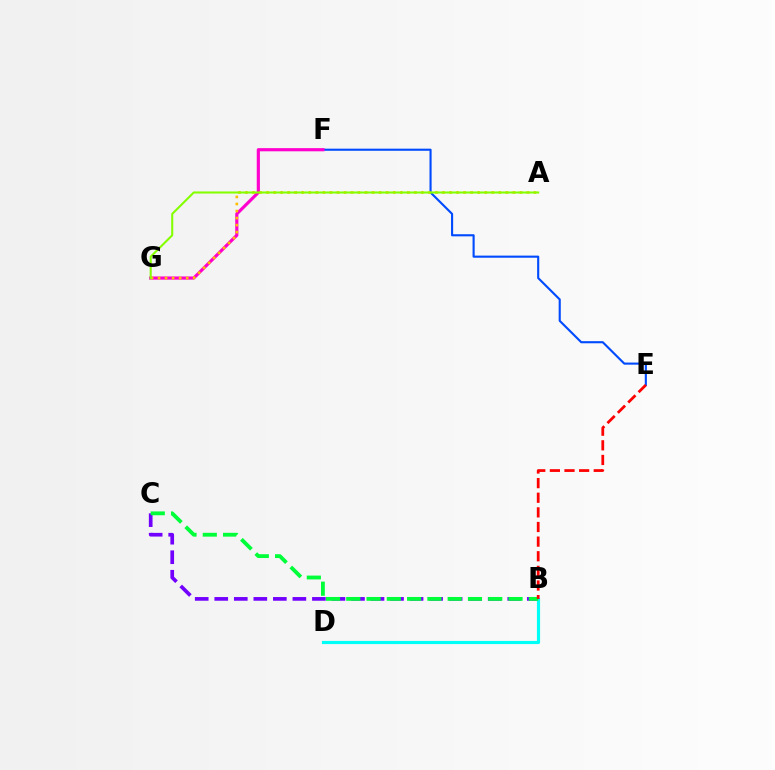{('E', 'F'): [{'color': '#004bff', 'line_style': 'solid', 'thickness': 1.52}], ('F', 'G'): [{'color': '#ff00cf', 'line_style': 'solid', 'thickness': 2.28}], ('B', 'C'): [{'color': '#7200ff', 'line_style': 'dashed', 'thickness': 2.65}, {'color': '#00ff39', 'line_style': 'dashed', 'thickness': 2.76}], ('B', 'D'): [{'color': '#00fff6', 'line_style': 'solid', 'thickness': 2.27}], ('B', 'E'): [{'color': '#ff0000', 'line_style': 'dashed', 'thickness': 1.99}], ('A', 'G'): [{'color': '#ffbd00', 'line_style': 'dotted', 'thickness': 1.91}, {'color': '#84ff00', 'line_style': 'solid', 'thickness': 1.5}]}